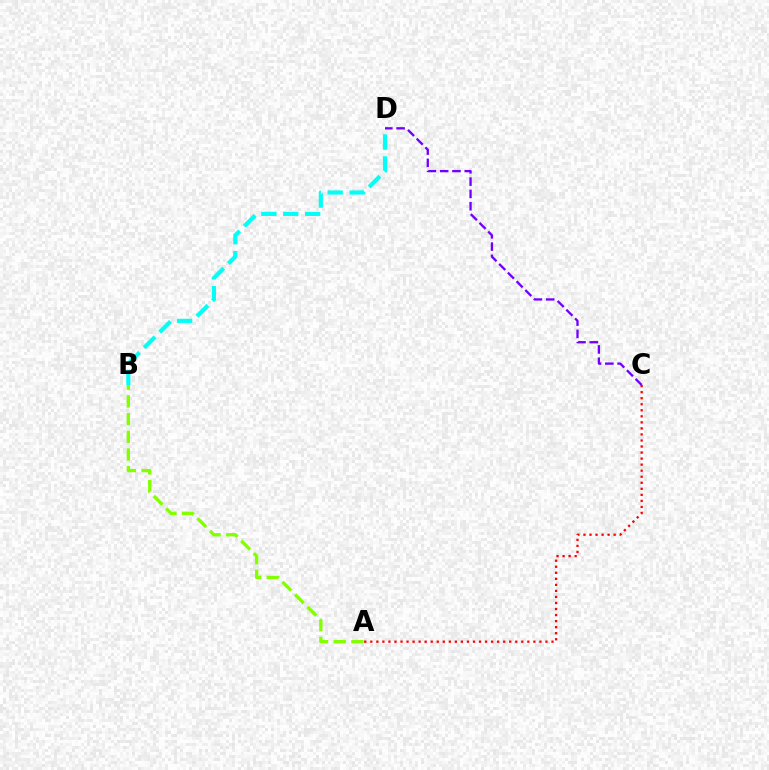{('C', 'D'): [{'color': '#7200ff', 'line_style': 'dashed', 'thickness': 1.67}], ('B', 'D'): [{'color': '#00fff6', 'line_style': 'dashed', 'thickness': 2.98}], ('A', 'C'): [{'color': '#ff0000', 'line_style': 'dotted', 'thickness': 1.64}], ('A', 'B'): [{'color': '#84ff00', 'line_style': 'dashed', 'thickness': 2.4}]}